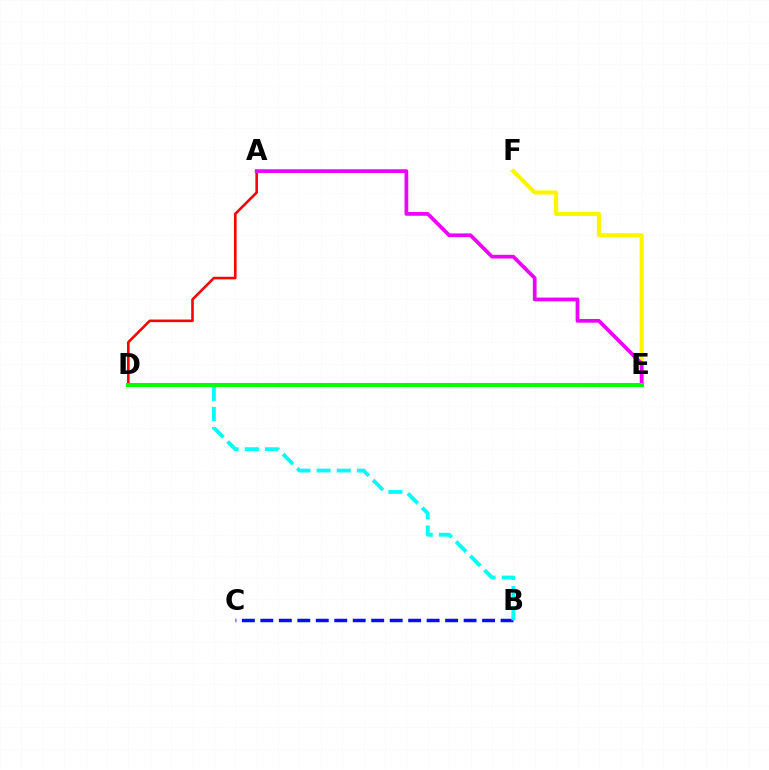{('B', 'C'): [{'color': '#0010ff', 'line_style': 'dashed', 'thickness': 2.51}], ('E', 'F'): [{'color': '#fcf500', 'line_style': 'solid', 'thickness': 2.94}], ('A', 'D'): [{'color': '#ff0000', 'line_style': 'solid', 'thickness': 1.89}], ('B', 'D'): [{'color': '#00fff6', 'line_style': 'dashed', 'thickness': 2.74}], ('A', 'E'): [{'color': '#ee00ff', 'line_style': 'solid', 'thickness': 2.68}], ('D', 'E'): [{'color': '#08ff00', 'line_style': 'solid', 'thickness': 2.94}]}